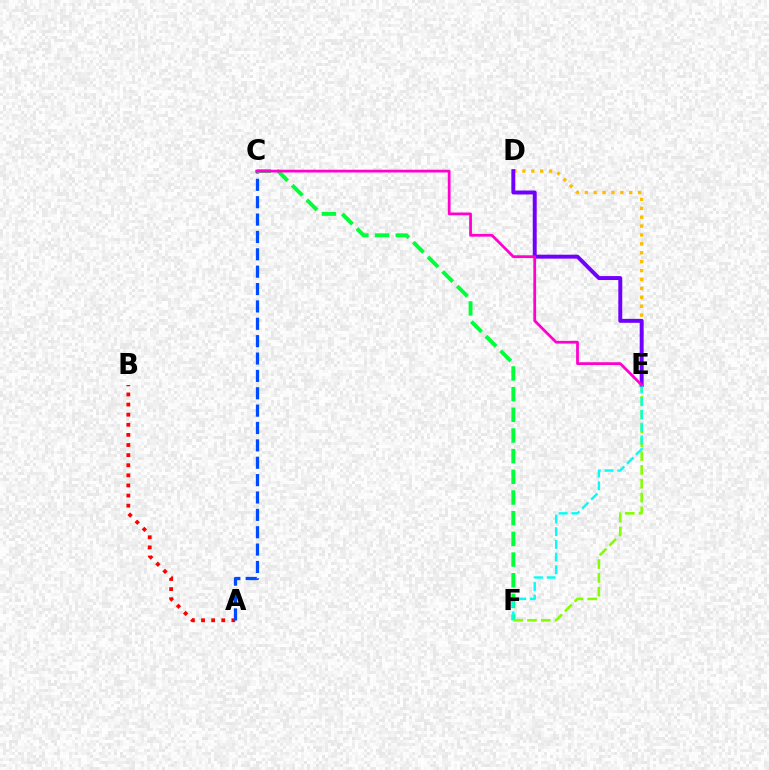{('A', 'B'): [{'color': '#ff0000', 'line_style': 'dotted', 'thickness': 2.75}], ('D', 'E'): [{'color': '#ffbd00', 'line_style': 'dotted', 'thickness': 2.42}, {'color': '#7200ff', 'line_style': 'solid', 'thickness': 2.84}], ('A', 'C'): [{'color': '#004bff', 'line_style': 'dashed', 'thickness': 2.36}], ('C', 'F'): [{'color': '#00ff39', 'line_style': 'dashed', 'thickness': 2.81}], ('E', 'F'): [{'color': '#84ff00', 'line_style': 'dashed', 'thickness': 1.88}, {'color': '#00fff6', 'line_style': 'dashed', 'thickness': 1.72}], ('C', 'E'): [{'color': '#ff00cf', 'line_style': 'solid', 'thickness': 1.99}]}